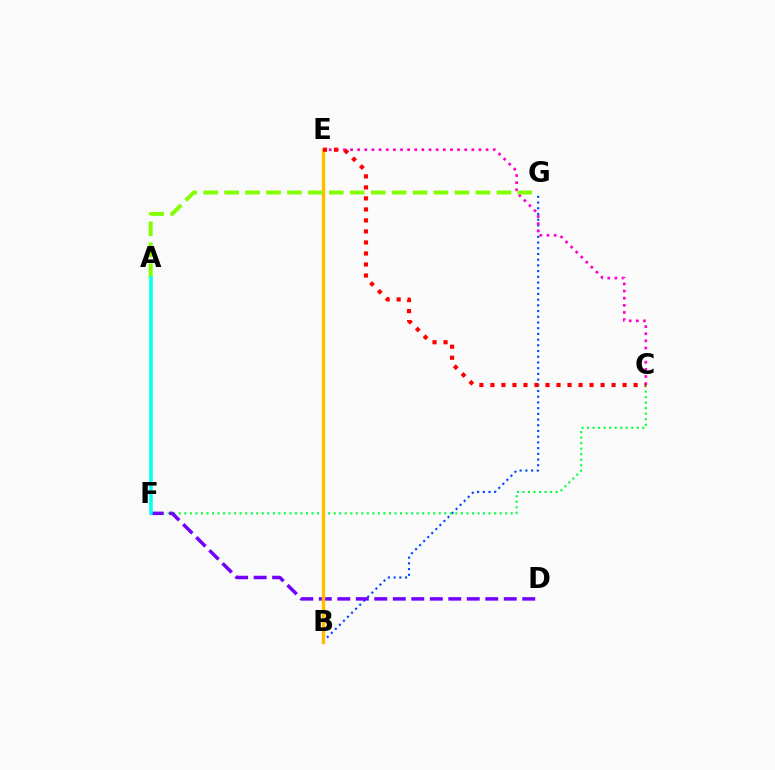{('B', 'G'): [{'color': '#004bff', 'line_style': 'dotted', 'thickness': 1.55}], ('C', 'F'): [{'color': '#00ff39', 'line_style': 'dotted', 'thickness': 1.5}], ('D', 'F'): [{'color': '#7200ff', 'line_style': 'dashed', 'thickness': 2.51}], ('C', 'E'): [{'color': '#ff00cf', 'line_style': 'dotted', 'thickness': 1.94}, {'color': '#ff0000', 'line_style': 'dotted', 'thickness': 2.99}], ('B', 'E'): [{'color': '#ffbd00', 'line_style': 'solid', 'thickness': 2.47}], ('A', 'G'): [{'color': '#84ff00', 'line_style': 'dashed', 'thickness': 2.84}], ('A', 'F'): [{'color': '#00fff6', 'line_style': 'solid', 'thickness': 2.52}]}